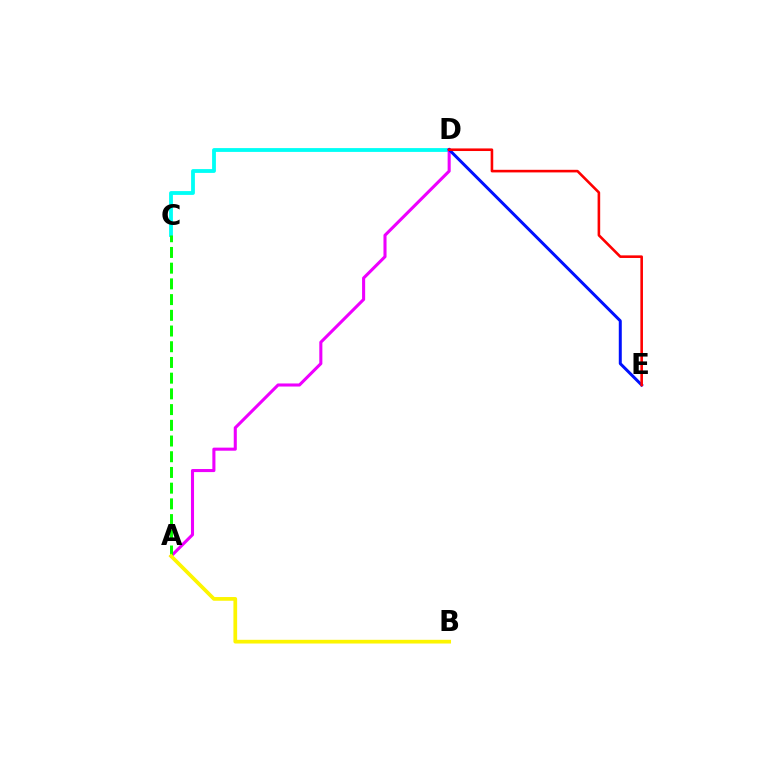{('C', 'D'): [{'color': '#00fff6', 'line_style': 'solid', 'thickness': 2.75}], ('A', 'D'): [{'color': '#ee00ff', 'line_style': 'solid', 'thickness': 2.21}], ('D', 'E'): [{'color': '#0010ff', 'line_style': 'solid', 'thickness': 2.15}, {'color': '#ff0000', 'line_style': 'solid', 'thickness': 1.87}], ('A', 'C'): [{'color': '#08ff00', 'line_style': 'dashed', 'thickness': 2.13}], ('A', 'B'): [{'color': '#fcf500', 'line_style': 'solid', 'thickness': 2.68}]}